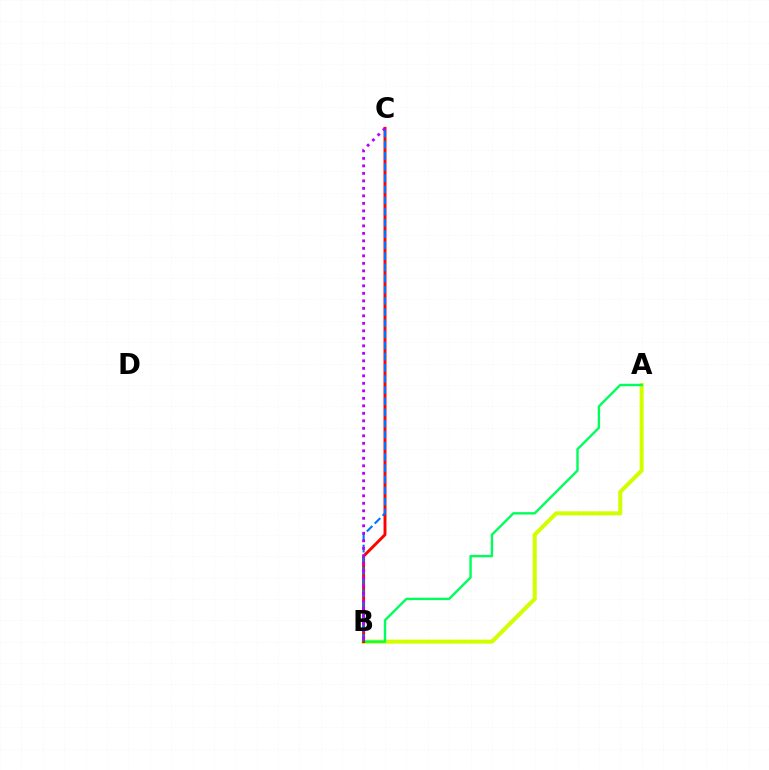{('A', 'B'): [{'color': '#d1ff00', 'line_style': 'solid', 'thickness': 2.9}, {'color': '#00ff5c', 'line_style': 'solid', 'thickness': 1.73}], ('B', 'C'): [{'color': '#ff0000', 'line_style': 'solid', 'thickness': 2.11}, {'color': '#0074ff', 'line_style': 'dashed', 'thickness': 1.52}, {'color': '#b900ff', 'line_style': 'dotted', 'thickness': 2.04}]}